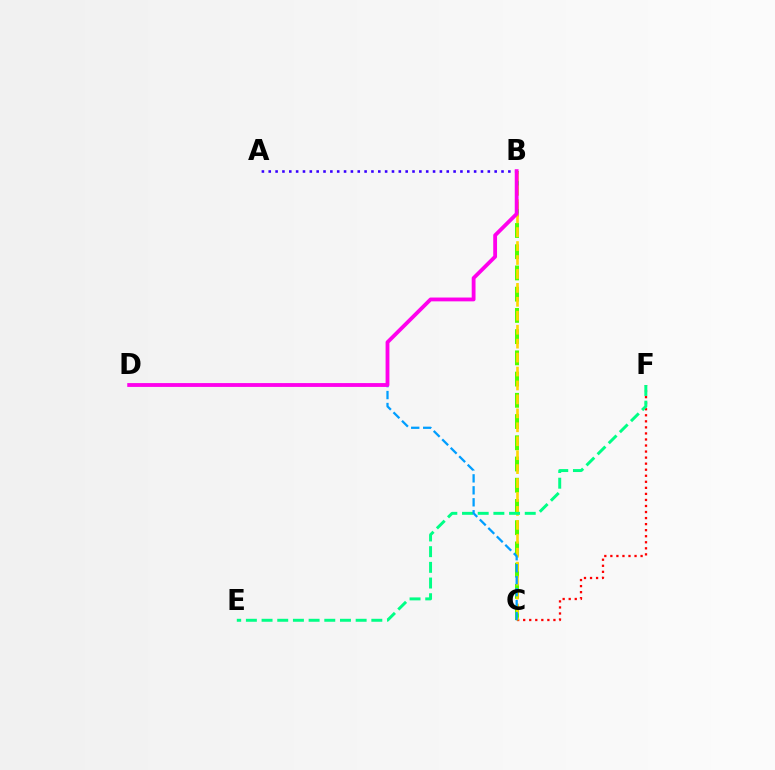{('B', 'C'): [{'color': '#4fff00', 'line_style': 'dashed', 'thickness': 2.88}, {'color': '#ffd500', 'line_style': 'dashed', 'thickness': 1.89}], ('C', 'F'): [{'color': '#ff0000', 'line_style': 'dotted', 'thickness': 1.64}], ('E', 'F'): [{'color': '#00ff86', 'line_style': 'dashed', 'thickness': 2.13}], ('C', 'D'): [{'color': '#009eff', 'line_style': 'dashed', 'thickness': 1.63}], ('A', 'B'): [{'color': '#3700ff', 'line_style': 'dotted', 'thickness': 1.86}], ('B', 'D'): [{'color': '#ff00ed', 'line_style': 'solid', 'thickness': 2.75}]}